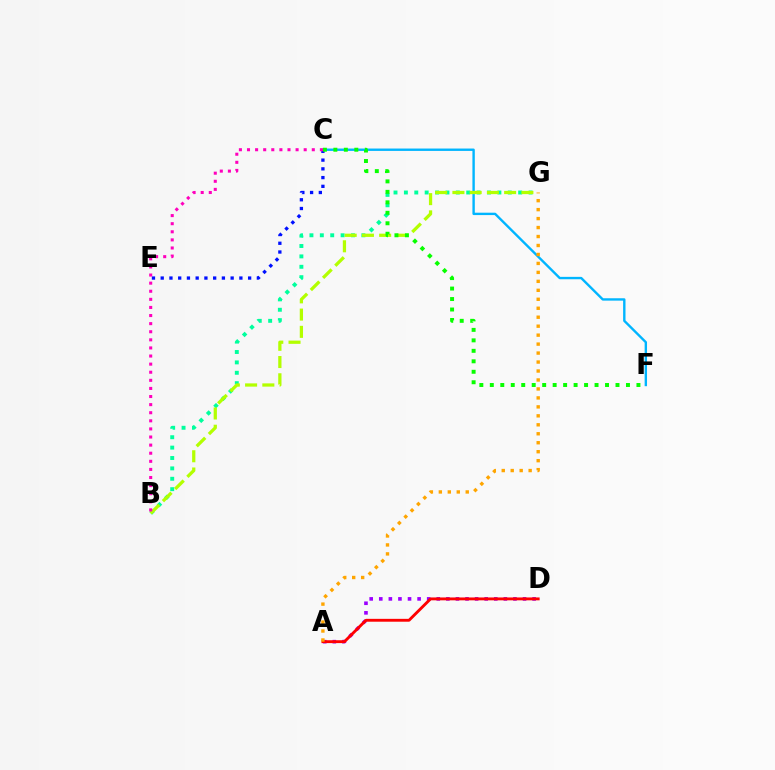{('B', 'G'): [{'color': '#00ff9d', 'line_style': 'dotted', 'thickness': 2.82}, {'color': '#b3ff00', 'line_style': 'dashed', 'thickness': 2.34}], ('C', 'F'): [{'color': '#00b5ff', 'line_style': 'solid', 'thickness': 1.72}, {'color': '#08ff00', 'line_style': 'dotted', 'thickness': 2.85}], ('A', 'D'): [{'color': '#9b00ff', 'line_style': 'dotted', 'thickness': 2.6}, {'color': '#ff0000', 'line_style': 'solid', 'thickness': 2.07}], ('C', 'E'): [{'color': '#0010ff', 'line_style': 'dotted', 'thickness': 2.38}], ('B', 'C'): [{'color': '#ff00bd', 'line_style': 'dotted', 'thickness': 2.2}], ('A', 'G'): [{'color': '#ffa500', 'line_style': 'dotted', 'thickness': 2.44}]}